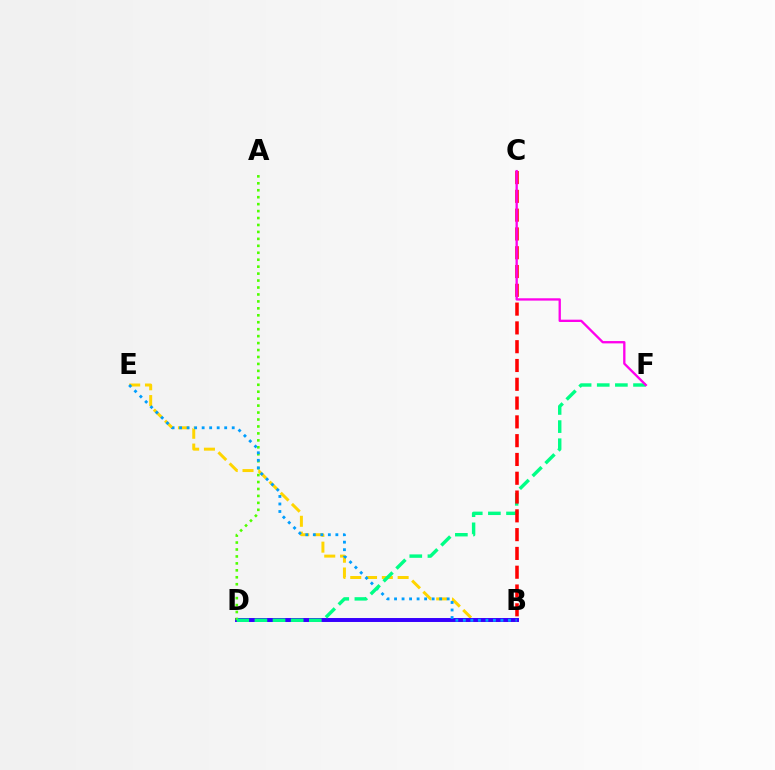{('B', 'E'): [{'color': '#ffd500', 'line_style': 'dashed', 'thickness': 2.15}, {'color': '#009eff', 'line_style': 'dotted', 'thickness': 2.04}], ('B', 'D'): [{'color': '#3700ff', 'line_style': 'solid', 'thickness': 2.84}], ('A', 'D'): [{'color': '#4fff00', 'line_style': 'dotted', 'thickness': 1.89}], ('D', 'F'): [{'color': '#00ff86', 'line_style': 'dashed', 'thickness': 2.46}], ('B', 'C'): [{'color': '#ff0000', 'line_style': 'dashed', 'thickness': 2.55}], ('C', 'F'): [{'color': '#ff00ed', 'line_style': 'solid', 'thickness': 1.67}]}